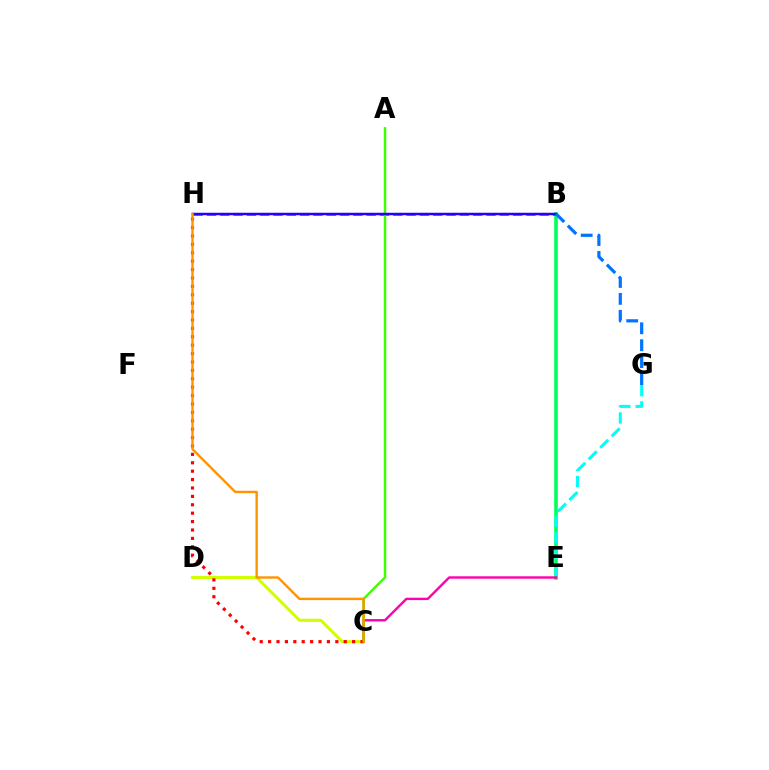{('B', 'E'): [{'color': '#00ff5c', 'line_style': 'solid', 'thickness': 2.59}], ('B', 'H'): [{'color': '#b900ff', 'line_style': 'dashed', 'thickness': 1.81}, {'color': '#2500ff', 'line_style': 'solid', 'thickness': 1.79}], ('C', 'D'): [{'color': '#d1ff00', 'line_style': 'solid', 'thickness': 2.21}], ('E', 'G'): [{'color': '#00fff6', 'line_style': 'dashed', 'thickness': 2.21}], ('C', 'E'): [{'color': '#ff00ac', 'line_style': 'solid', 'thickness': 1.72}], ('A', 'C'): [{'color': '#3dff00', 'line_style': 'solid', 'thickness': 1.77}], ('C', 'H'): [{'color': '#ff0000', 'line_style': 'dotted', 'thickness': 2.28}, {'color': '#ff9400', 'line_style': 'solid', 'thickness': 1.72}], ('B', 'G'): [{'color': '#0074ff', 'line_style': 'dashed', 'thickness': 2.3}]}